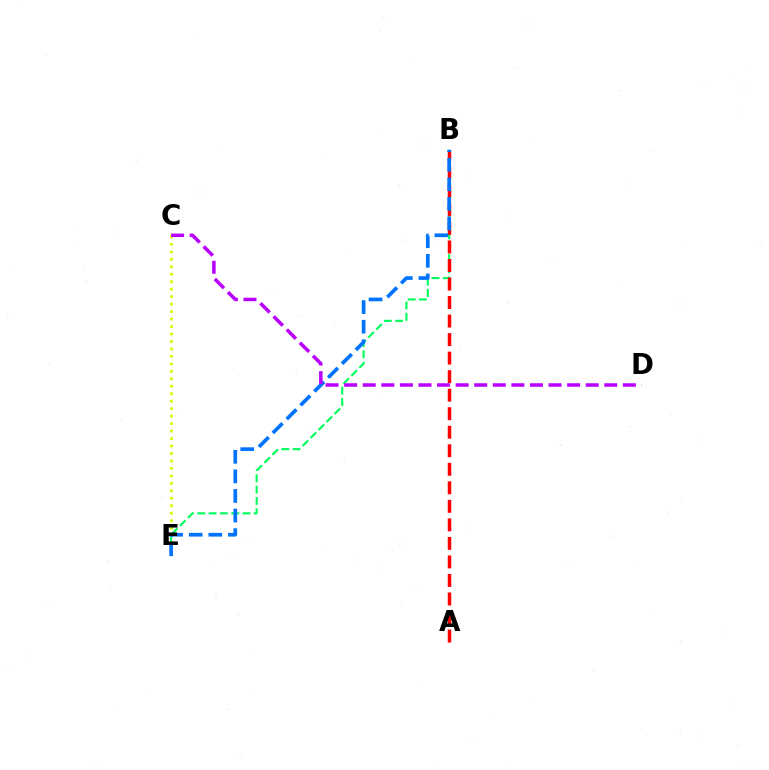{('B', 'E'): [{'color': '#00ff5c', 'line_style': 'dashed', 'thickness': 1.54}, {'color': '#0074ff', 'line_style': 'dashed', 'thickness': 2.66}], ('A', 'B'): [{'color': '#ff0000', 'line_style': 'dashed', 'thickness': 2.52}], ('C', 'E'): [{'color': '#d1ff00', 'line_style': 'dotted', 'thickness': 2.03}], ('C', 'D'): [{'color': '#b900ff', 'line_style': 'dashed', 'thickness': 2.52}]}